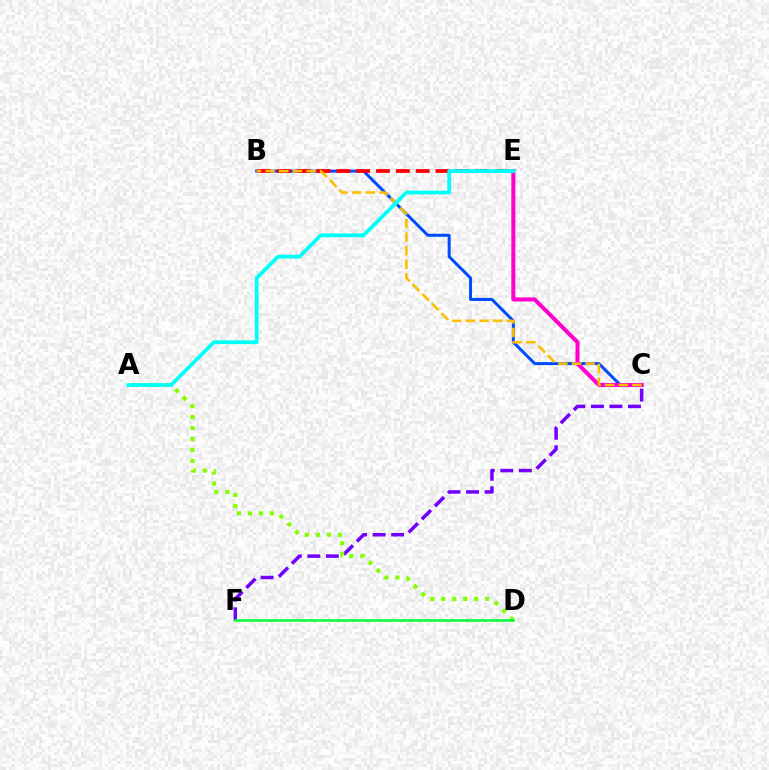{('C', 'F'): [{'color': '#7200ff', 'line_style': 'dashed', 'thickness': 2.52}], ('A', 'D'): [{'color': '#84ff00', 'line_style': 'dotted', 'thickness': 2.98}], ('B', 'C'): [{'color': '#004bff', 'line_style': 'solid', 'thickness': 2.16}, {'color': '#ffbd00', 'line_style': 'dashed', 'thickness': 1.85}], ('C', 'E'): [{'color': '#ff00cf', 'line_style': 'solid', 'thickness': 2.91}], ('B', 'E'): [{'color': '#ff0000', 'line_style': 'dashed', 'thickness': 2.7}], ('D', 'F'): [{'color': '#00ff39', 'line_style': 'solid', 'thickness': 1.81}], ('A', 'E'): [{'color': '#00fff6', 'line_style': 'solid', 'thickness': 2.71}]}